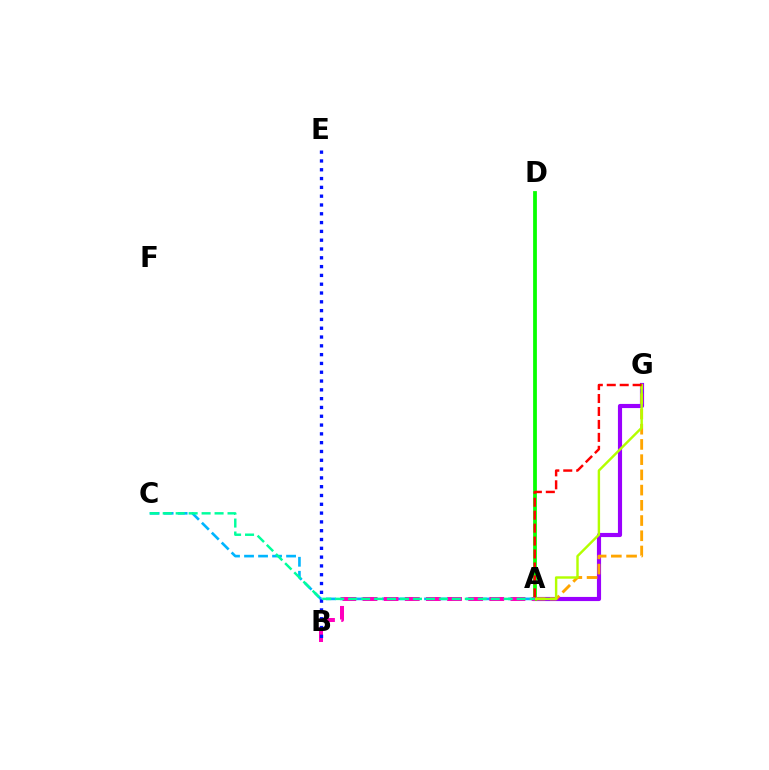{('A', 'C'): [{'color': '#00b5ff', 'line_style': 'dashed', 'thickness': 1.9}, {'color': '#00ff9d', 'line_style': 'dashed', 'thickness': 1.76}], ('A', 'G'): [{'color': '#9b00ff', 'line_style': 'solid', 'thickness': 2.98}, {'color': '#ffa500', 'line_style': 'dashed', 'thickness': 2.07}, {'color': '#b3ff00', 'line_style': 'solid', 'thickness': 1.75}, {'color': '#ff0000', 'line_style': 'dashed', 'thickness': 1.76}], ('A', 'D'): [{'color': '#08ff00', 'line_style': 'solid', 'thickness': 2.71}], ('A', 'B'): [{'color': '#ff00bd', 'line_style': 'dashed', 'thickness': 2.87}], ('B', 'E'): [{'color': '#0010ff', 'line_style': 'dotted', 'thickness': 2.39}]}